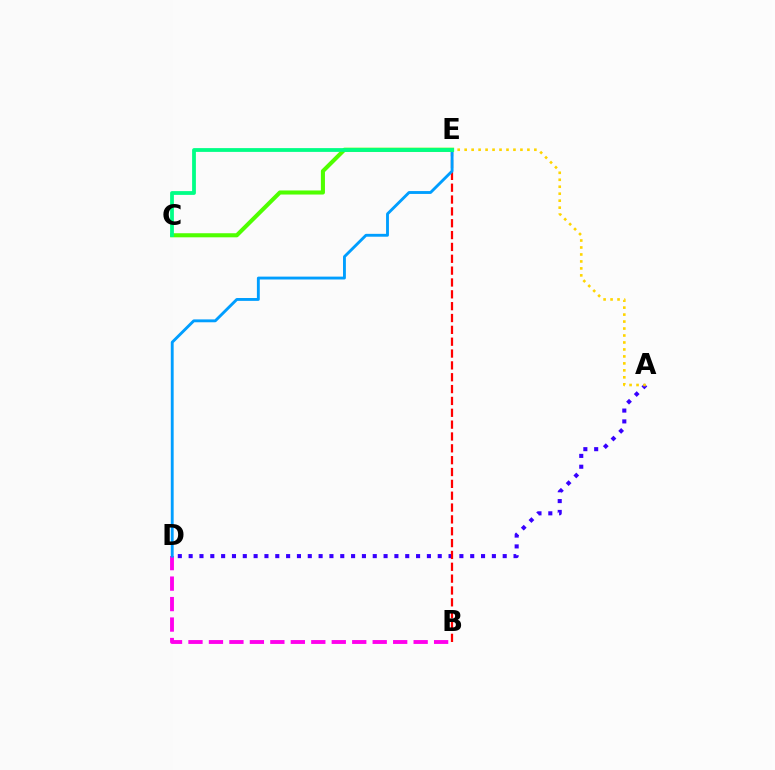{('A', 'D'): [{'color': '#3700ff', 'line_style': 'dotted', 'thickness': 2.94}], ('B', 'E'): [{'color': '#ff0000', 'line_style': 'dashed', 'thickness': 1.61}], ('B', 'D'): [{'color': '#ff00ed', 'line_style': 'dashed', 'thickness': 2.78}], ('A', 'E'): [{'color': '#ffd500', 'line_style': 'dotted', 'thickness': 1.89}], ('D', 'E'): [{'color': '#009eff', 'line_style': 'solid', 'thickness': 2.07}], ('C', 'E'): [{'color': '#4fff00', 'line_style': 'solid', 'thickness': 2.94}, {'color': '#00ff86', 'line_style': 'solid', 'thickness': 2.72}]}